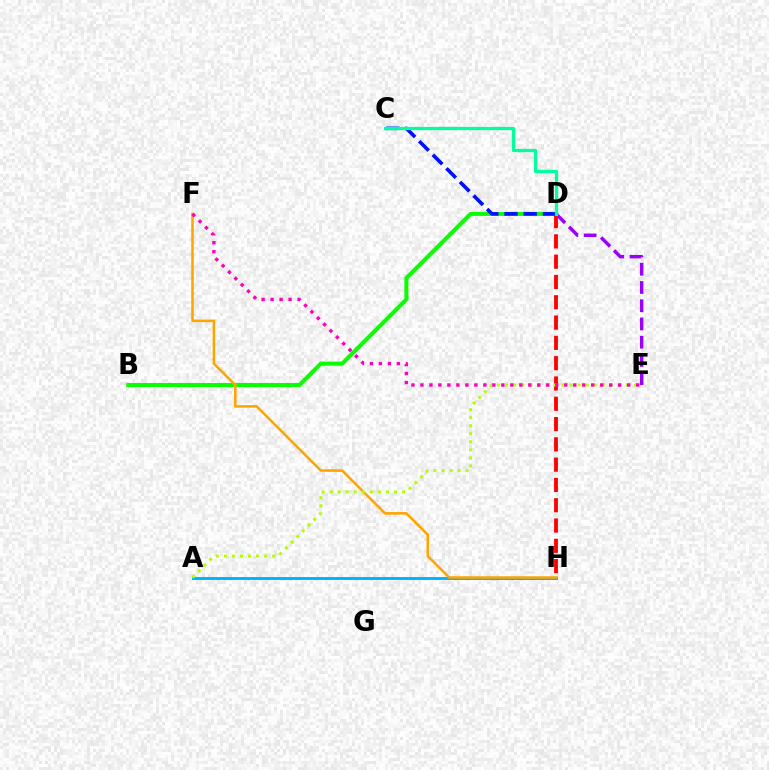{('D', 'E'): [{'color': '#9b00ff', 'line_style': 'dashed', 'thickness': 2.48}], ('B', 'D'): [{'color': '#08ff00', 'line_style': 'solid', 'thickness': 2.9}], ('A', 'H'): [{'color': '#00b5ff', 'line_style': 'solid', 'thickness': 2.13}], ('F', 'H'): [{'color': '#ffa500', 'line_style': 'solid', 'thickness': 1.85}], ('D', 'H'): [{'color': '#ff0000', 'line_style': 'dashed', 'thickness': 2.76}], ('A', 'E'): [{'color': '#b3ff00', 'line_style': 'dotted', 'thickness': 2.19}], ('C', 'D'): [{'color': '#0010ff', 'line_style': 'dashed', 'thickness': 2.61}, {'color': '#00ff9d', 'line_style': 'solid', 'thickness': 2.34}], ('E', 'F'): [{'color': '#ff00bd', 'line_style': 'dotted', 'thickness': 2.44}]}